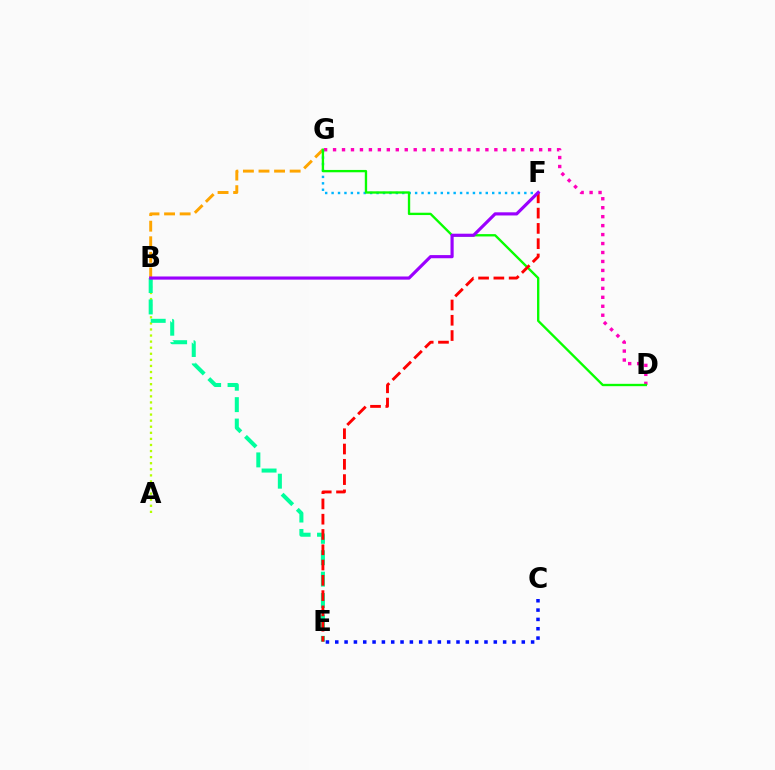{('B', 'G'): [{'color': '#ffa500', 'line_style': 'dashed', 'thickness': 2.12}], ('D', 'G'): [{'color': '#ff00bd', 'line_style': 'dotted', 'thickness': 2.43}, {'color': '#08ff00', 'line_style': 'solid', 'thickness': 1.69}], ('F', 'G'): [{'color': '#00b5ff', 'line_style': 'dotted', 'thickness': 1.75}], ('A', 'B'): [{'color': '#b3ff00', 'line_style': 'dotted', 'thickness': 1.65}], ('C', 'E'): [{'color': '#0010ff', 'line_style': 'dotted', 'thickness': 2.53}], ('B', 'E'): [{'color': '#00ff9d', 'line_style': 'dashed', 'thickness': 2.91}], ('E', 'F'): [{'color': '#ff0000', 'line_style': 'dashed', 'thickness': 2.08}], ('B', 'F'): [{'color': '#9b00ff', 'line_style': 'solid', 'thickness': 2.27}]}